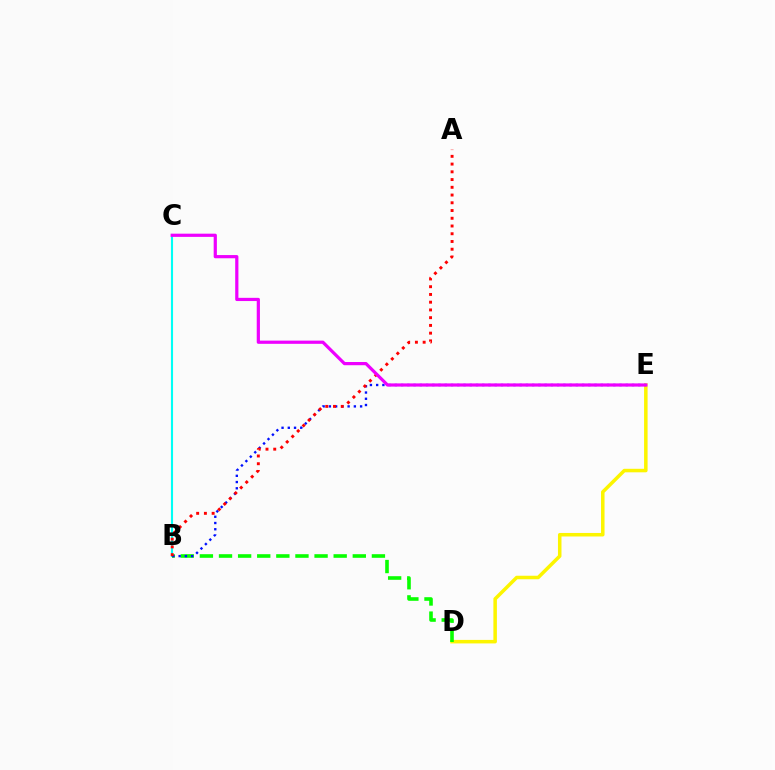{('B', 'C'): [{'color': '#00fff6', 'line_style': 'solid', 'thickness': 1.52}], ('D', 'E'): [{'color': '#fcf500', 'line_style': 'solid', 'thickness': 2.53}], ('B', 'D'): [{'color': '#08ff00', 'line_style': 'dashed', 'thickness': 2.6}], ('B', 'E'): [{'color': '#0010ff', 'line_style': 'dotted', 'thickness': 1.7}], ('A', 'B'): [{'color': '#ff0000', 'line_style': 'dotted', 'thickness': 2.1}], ('C', 'E'): [{'color': '#ee00ff', 'line_style': 'solid', 'thickness': 2.31}]}